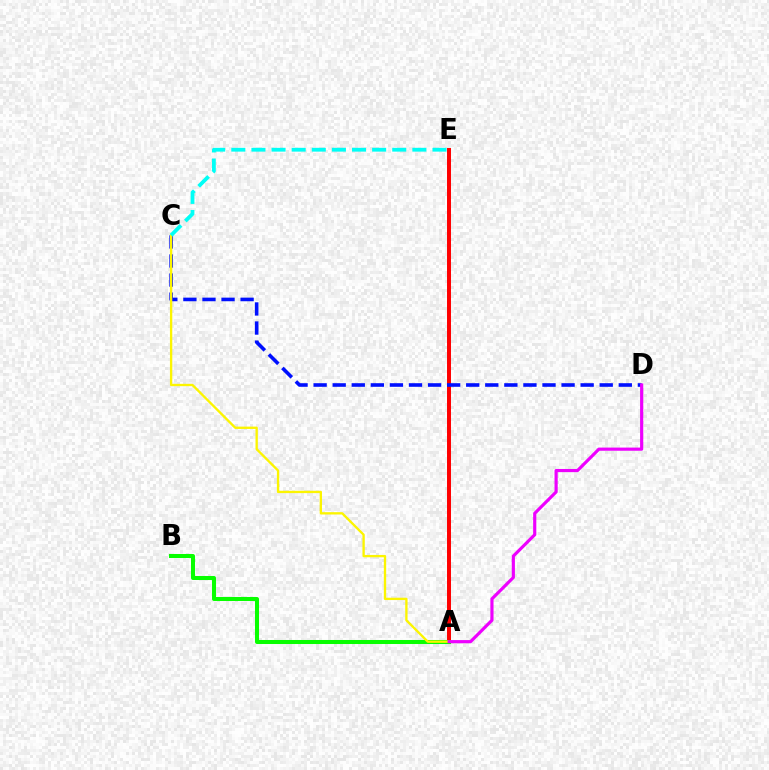{('A', 'E'): [{'color': '#ff0000', 'line_style': 'solid', 'thickness': 2.86}], ('A', 'B'): [{'color': '#08ff00', 'line_style': 'solid', 'thickness': 2.9}], ('C', 'D'): [{'color': '#0010ff', 'line_style': 'dashed', 'thickness': 2.59}], ('A', 'C'): [{'color': '#fcf500', 'line_style': 'solid', 'thickness': 1.68}], ('C', 'E'): [{'color': '#00fff6', 'line_style': 'dashed', 'thickness': 2.73}], ('A', 'D'): [{'color': '#ee00ff', 'line_style': 'solid', 'thickness': 2.28}]}